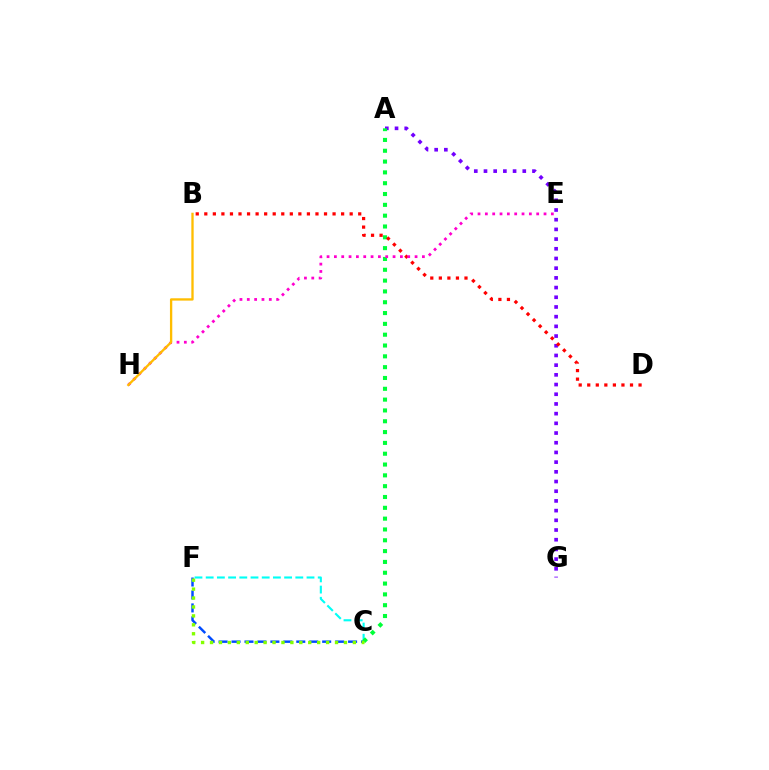{('C', 'F'): [{'color': '#004bff', 'line_style': 'dashed', 'thickness': 1.76}, {'color': '#00fff6', 'line_style': 'dashed', 'thickness': 1.52}, {'color': '#84ff00', 'line_style': 'dotted', 'thickness': 2.43}], ('A', 'G'): [{'color': '#7200ff', 'line_style': 'dotted', 'thickness': 2.63}], ('A', 'C'): [{'color': '#00ff39', 'line_style': 'dotted', 'thickness': 2.94}], ('B', 'D'): [{'color': '#ff0000', 'line_style': 'dotted', 'thickness': 2.32}], ('E', 'H'): [{'color': '#ff00cf', 'line_style': 'dotted', 'thickness': 1.99}], ('B', 'H'): [{'color': '#ffbd00', 'line_style': 'solid', 'thickness': 1.68}]}